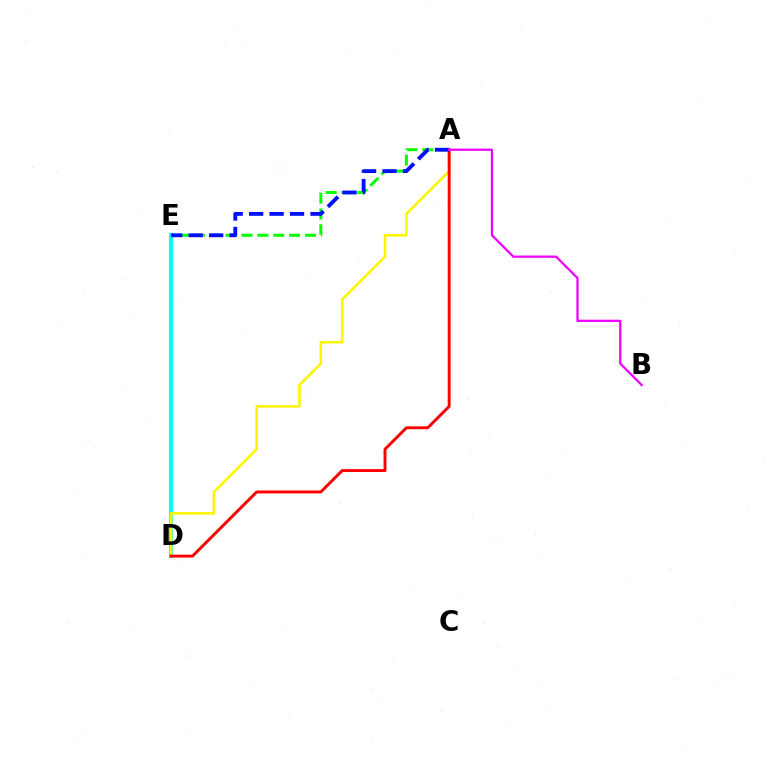{('D', 'E'): [{'color': '#00fff6', 'line_style': 'solid', 'thickness': 2.92}], ('A', 'E'): [{'color': '#08ff00', 'line_style': 'dashed', 'thickness': 2.15}, {'color': '#0010ff', 'line_style': 'dashed', 'thickness': 2.78}], ('A', 'D'): [{'color': '#fcf500', 'line_style': 'solid', 'thickness': 1.87}, {'color': '#ff0000', 'line_style': 'solid', 'thickness': 2.1}], ('A', 'B'): [{'color': '#ee00ff', 'line_style': 'solid', 'thickness': 1.63}]}